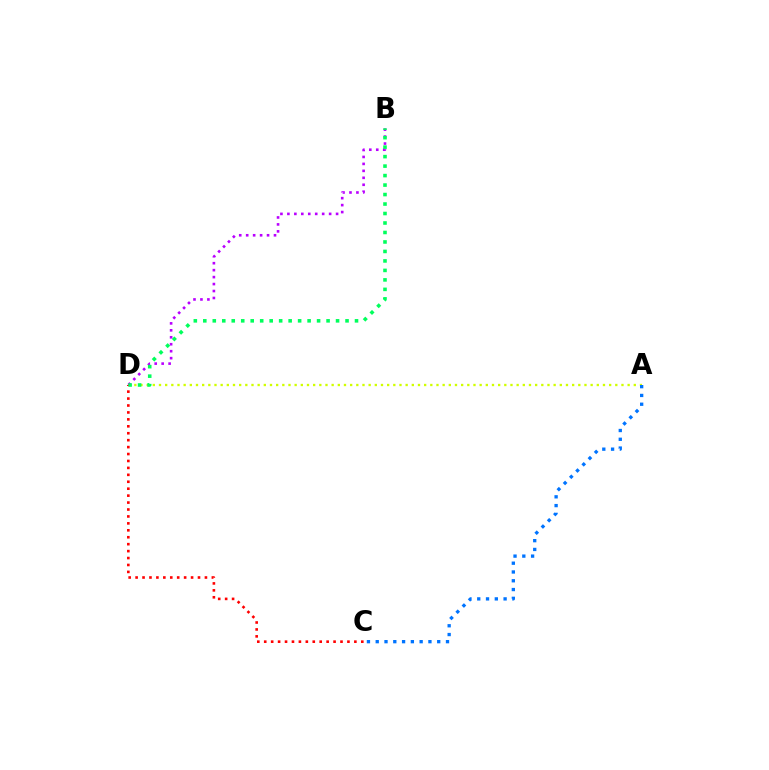{('A', 'D'): [{'color': '#d1ff00', 'line_style': 'dotted', 'thickness': 1.68}], ('C', 'D'): [{'color': '#ff0000', 'line_style': 'dotted', 'thickness': 1.88}], ('B', 'D'): [{'color': '#b900ff', 'line_style': 'dotted', 'thickness': 1.89}, {'color': '#00ff5c', 'line_style': 'dotted', 'thickness': 2.58}], ('A', 'C'): [{'color': '#0074ff', 'line_style': 'dotted', 'thickness': 2.39}]}